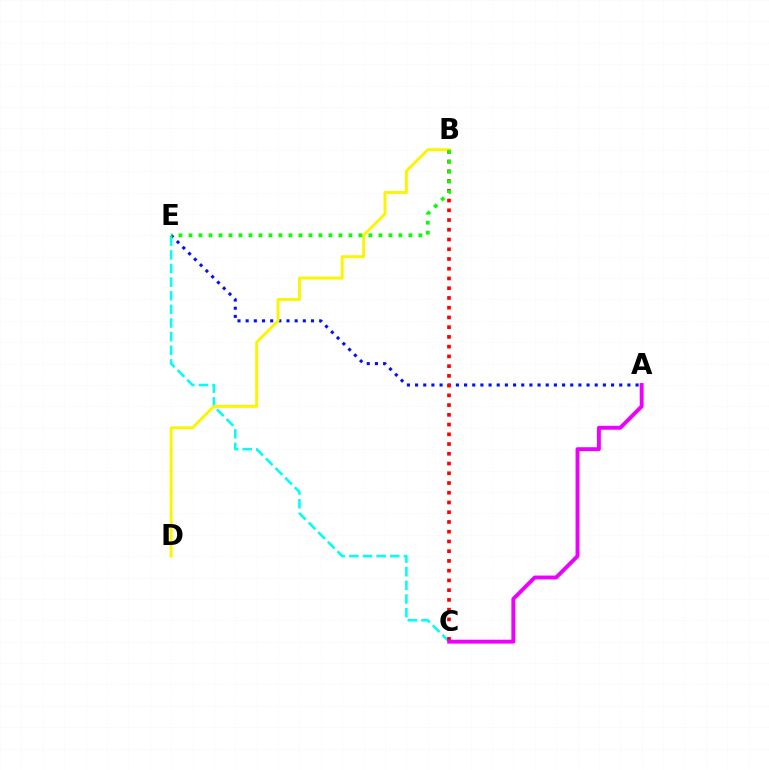{('A', 'E'): [{'color': '#0010ff', 'line_style': 'dotted', 'thickness': 2.22}], ('C', 'E'): [{'color': '#00fff6', 'line_style': 'dashed', 'thickness': 1.85}], ('B', 'C'): [{'color': '#ff0000', 'line_style': 'dotted', 'thickness': 2.65}], ('A', 'C'): [{'color': '#ee00ff', 'line_style': 'solid', 'thickness': 2.81}], ('B', 'D'): [{'color': '#fcf500', 'line_style': 'solid', 'thickness': 2.1}], ('B', 'E'): [{'color': '#08ff00', 'line_style': 'dotted', 'thickness': 2.72}]}